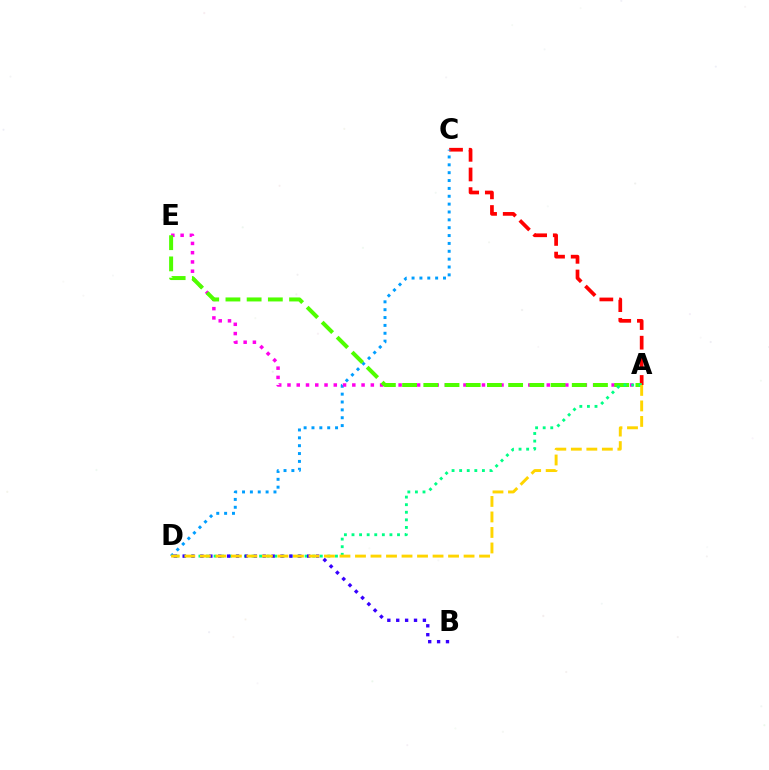{('A', 'C'): [{'color': '#ff0000', 'line_style': 'dashed', 'thickness': 2.67}], ('C', 'D'): [{'color': '#009eff', 'line_style': 'dotted', 'thickness': 2.14}], ('A', 'E'): [{'color': '#ff00ed', 'line_style': 'dotted', 'thickness': 2.52}, {'color': '#4fff00', 'line_style': 'dashed', 'thickness': 2.88}], ('A', 'D'): [{'color': '#00ff86', 'line_style': 'dotted', 'thickness': 2.06}, {'color': '#ffd500', 'line_style': 'dashed', 'thickness': 2.11}], ('B', 'D'): [{'color': '#3700ff', 'line_style': 'dotted', 'thickness': 2.42}]}